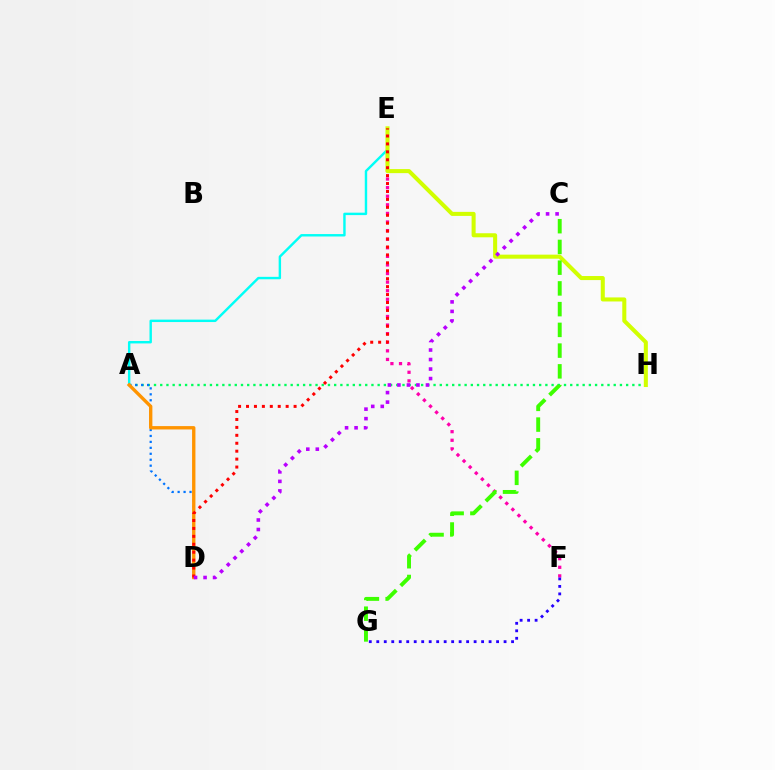{('E', 'F'): [{'color': '#ff00ac', 'line_style': 'dotted', 'thickness': 2.33}], ('A', 'E'): [{'color': '#00fff6', 'line_style': 'solid', 'thickness': 1.74}], ('A', 'H'): [{'color': '#00ff5c', 'line_style': 'dotted', 'thickness': 1.69}], ('A', 'D'): [{'color': '#0074ff', 'line_style': 'dotted', 'thickness': 1.62}, {'color': '#ff9400', 'line_style': 'solid', 'thickness': 2.42}], ('E', 'H'): [{'color': '#d1ff00', 'line_style': 'solid', 'thickness': 2.91}], ('D', 'E'): [{'color': '#ff0000', 'line_style': 'dotted', 'thickness': 2.15}], ('C', 'D'): [{'color': '#b900ff', 'line_style': 'dotted', 'thickness': 2.59}], ('C', 'G'): [{'color': '#3dff00', 'line_style': 'dashed', 'thickness': 2.82}], ('F', 'G'): [{'color': '#2500ff', 'line_style': 'dotted', 'thickness': 2.03}]}